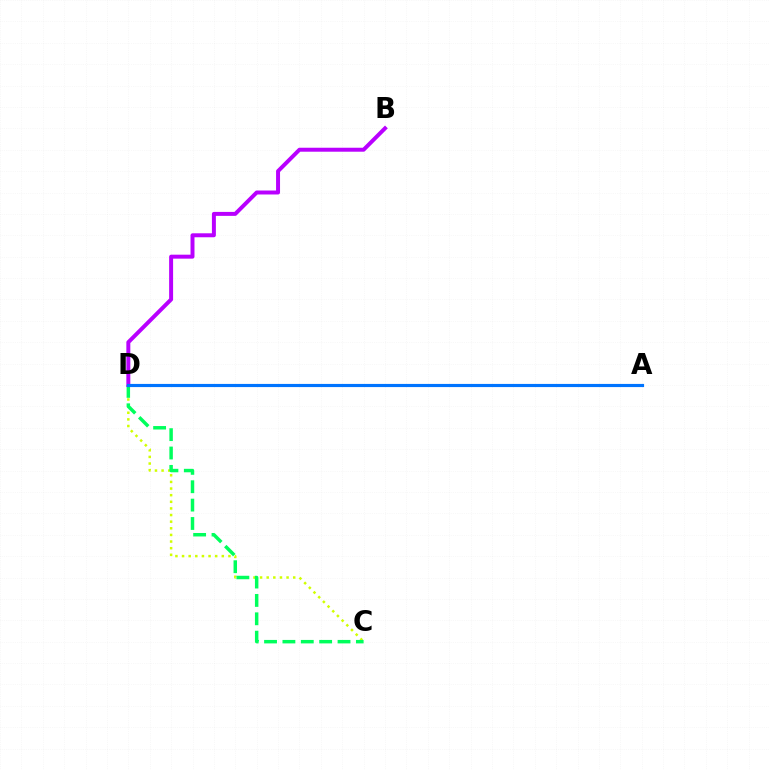{('C', 'D'): [{'color': '#d1ff00', 'line_style': 'dotted', 'thickness': 1.8}, {'color': '#00ff5c', 'line_style': 'dashed', 'thickness': 2.5}], ('B', 'D'): [{'color': '#b900ff', 'line_style': 'solid', 'thickness': 2.86}], ('A', 'D'): [{'color': '#ff0000', 'line_style': 'solid', 'thickness': 1.83}, {'color': '#0074ff', 'line_style': 'solid', 'thickness': 2.27}]}